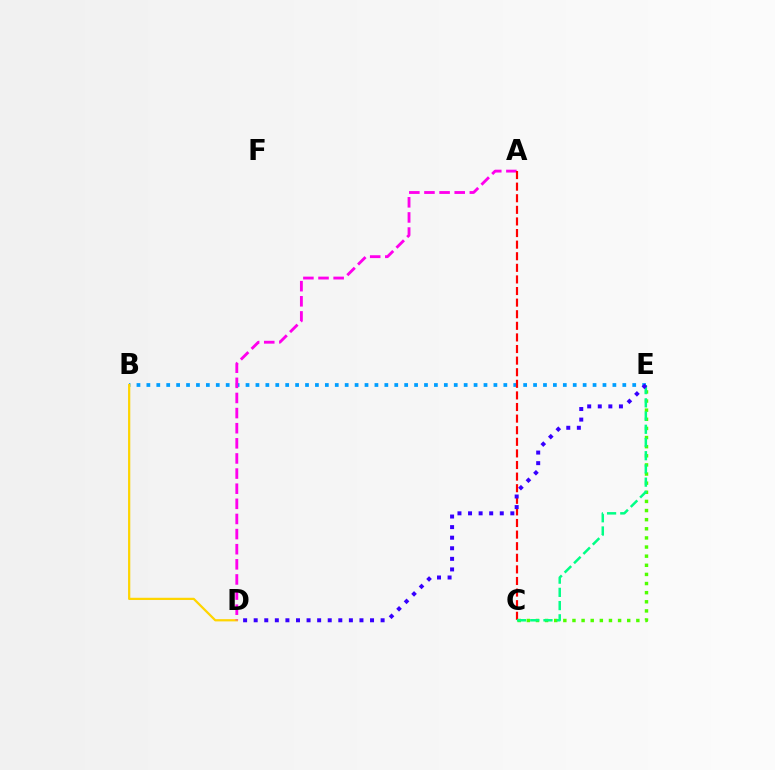{('B', 'E'): [{'color': '#009eff', 'line_style': 'dotted', 'thickness': 2.69}], ('B', 'D'): [{'color': '#ffd500', 'line_style': 'solid', 'thickness': 1.61}], ('A', 'D'): [{'color': '#ff00ed', 'line_style': 'dashed', 'thickness': 2.05}], ('A', 'C'): [{'color': '#ff0000', 'line_style': 'dashed', 'thickness': 1.58}], ('C', 'E'): [{'color': '#4fff00', 'line_style': 'dotted', 'thickness': 2.48}, {'color': '#00ff86', 'line_style': 'dashed', 'thickness': 1.8}], ('D', 'E'): [{'color': '#3700ff', 'line_style': 'dotted', 'thickness': 2.87}]}